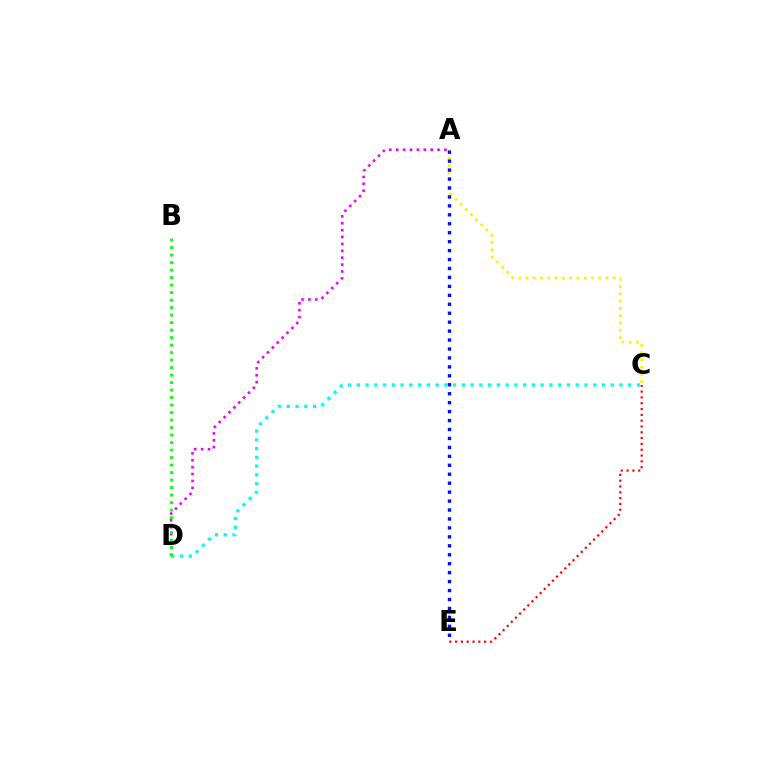{('C', 'E'): [{'color': '#ff0000', 'line_style': 'dotted', 'thickness': 1.58}], ('A', 'D'): [{'color': '#ee00ff', 'line_style': 'dotted', 'thickness': 1.87}], ('C', 'D'): [{'color': '#00fff6', 'line_style': 'dotted', 'thickness': 2.38}], ('A', 'C'): [{'color': '#fcf500', 'line_style': 'dotted', 'thickness': 1.98}], ('A', 'E'): [{'color': '#0010ff', 'line_style': 'dotted', 'thickness': 2.43}], ('B', 'D'): [{'color': '#08ff00', 'line_style': 'dotted', 'thickness': 2.04}]}